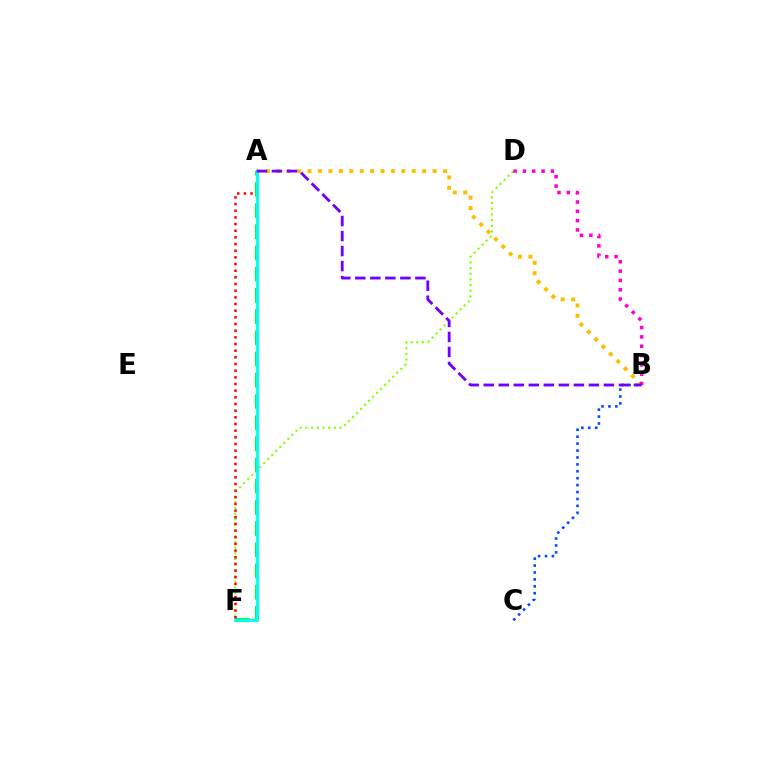{('D', 'F'): [{'color': '#84ff00', 'line_style': 'dotted', 'thickness': 1.54}], ('A', 'F'): [{'color': '#00ff39', 'line_style': 'dashed', 'thickness': 2.88}, {'color': '#ff0000', 'line_style': 'dotted', 'thickness': 1.81}, {'color': '#00fff6', 'line_style': 'solid', 'thickness': 2.07}], ('B', 'C'): [{'color': '#004bff', 'line_style': 'dotted', 'thickness': 1.88}], ('A', 'B'): [{'color': '#ffbd00', 'line_style': 'dotted', 'thickness': 2.83}, {'color': '#7200ff', 'line_style': 'dashed', 'thickness': 2.04}], ('B', 'D'): [{'color': '#ff00cf', 'line_style': 'dotted', 'thickness': 2.53}]}